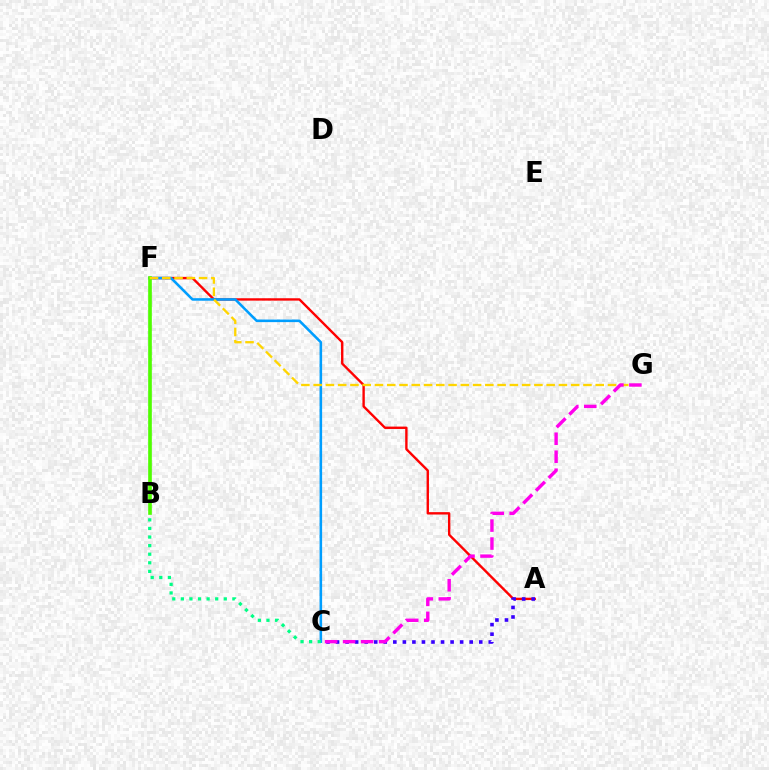{('A', 'F'): [{'color': '#ff0000', 'line_style': 'solid', 'thickness': 1.72}], ('C', 'F'): [{'color': '#009eff', 'line_style': 'solid', 'thickness': 1.85}], ('B', 'F'): [{'color': '#4fff00', 'line_style': 'solid', 'thickness': 2.63}], ('B', 'C'): [{'color': '#00ff86', 'line_style': 'dotted', 'thickness': 2.33}], ('F', 'G'): [{'color': '#ffd500', 'line_style': 'dashed', 'thickness': 1.67}], ('A', 'C'): [{'color': '#3700ff', 'line_style': 'dotted', 'thickness': 2.59}], ('C', 'G'): [{'color': '#ff00ed', 'line_style': 'dashed', 'thickness': 2.44}]}